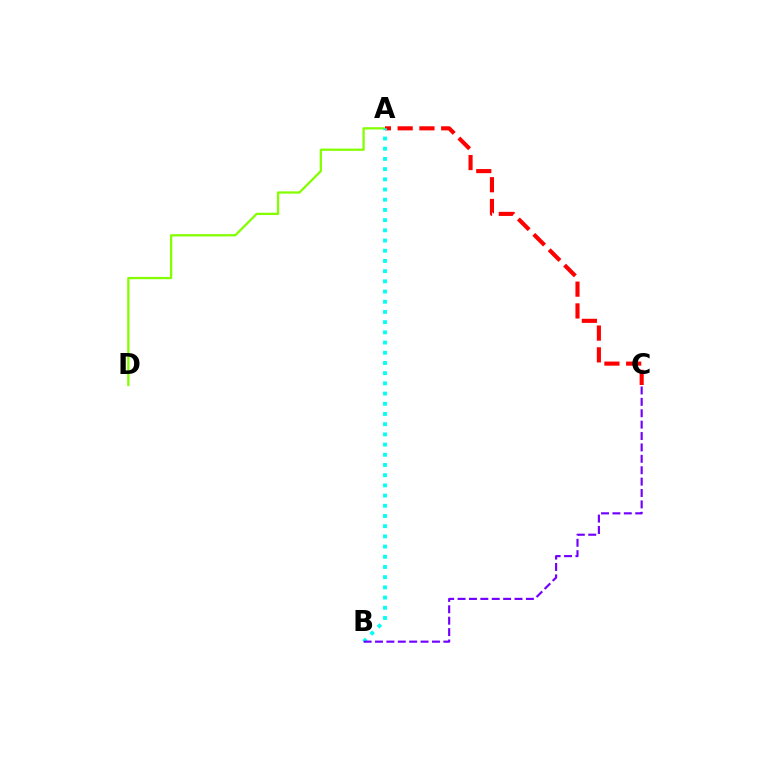{('A', 'D'): [{'color': '#84ff00', 'line_style': 'solid', 'thickness': 1.64}], ('A', 'C'): [{'color': '#ff0000', 'line_style': 'dashed', 'thickness': 2.96}], ('A', 'B'): [{'color': '#00fff6', 'line_style': 'dotted', 'thickness': 2.77}], ('B', 'C'): [{'color': '#7200ff', 'line_style': 'dashed', 'thickness': 1.55}]}